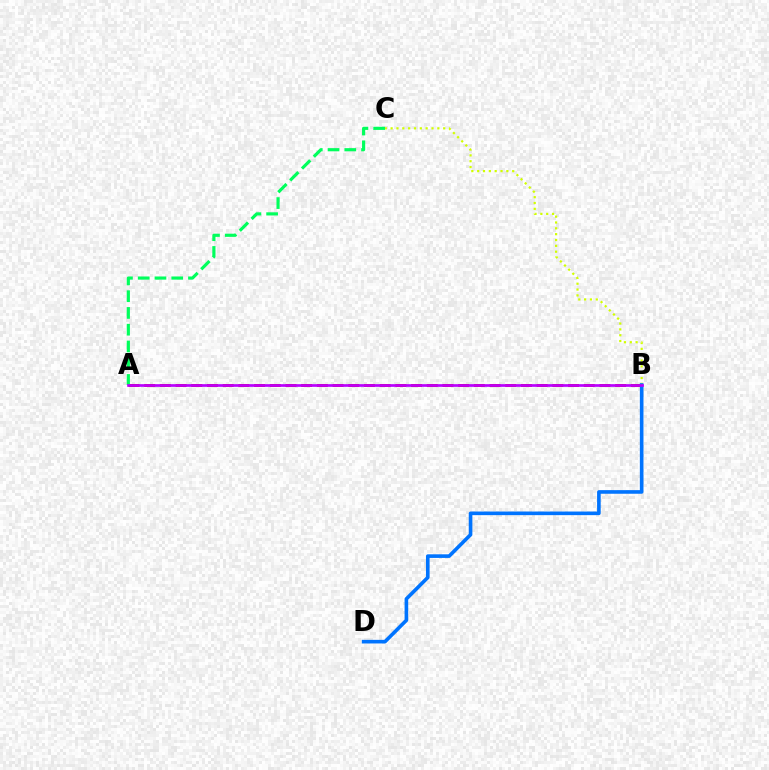{('B', 'C'): [{'color': '#d1ff00', 'line_style': 'dotted', 'thickness': 1.59}], ('A', 'B'): [{'color': '#ff0000', 'line_style': 'dashed', 'thickness': 2.13}, {'color': '#b900ff', 'line_style': 'solid', 'thickness': 1.93}], ('A', 'C'): [{'color': '#00ff5c', 'line_style': 'dashed', 'thickness': 2.28}], ('B', 'D'): [{'color': '#0074ff', 'line_style': 'solid', 'thickness': 2.61}]}